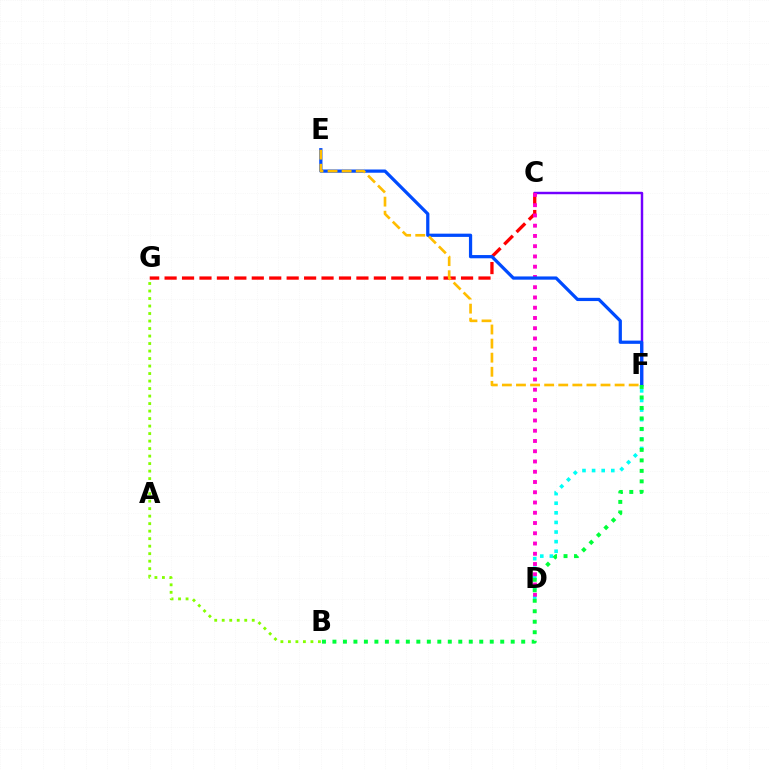{('C', 'G'): [{'color': '#ff0000', 'line_style': 'dashed', 'thickness': 2.37}], ('C', 'F'): [{'color': '#7200ff', 'line_style': 'solid', 'thickness': 1.76}], ('B', 'G'): [{'color': '#84ff00', 'line_style': 'dotted', 'thickness': 2.04}], ('D', 'F'): [{'color': '#00fff6', 'line_style': 'dotted', 'thickness': 2.61}], ('C', 'D'): [{'color': '#ff00cf', 'line_style': 'dotted', 'thickness': 2.79}], ('E', 'F'): [{'color': '#004bff', 'line_style': 'solid', 'thickness': 2.33}, {'color': '#ffbd00', 'line_style': 'dashed', 'thickness': 1.91}], ('B', 'F'): [{'color': '#00ff39', 'line_style': 'dotted', 'thickness': 2.85}]}